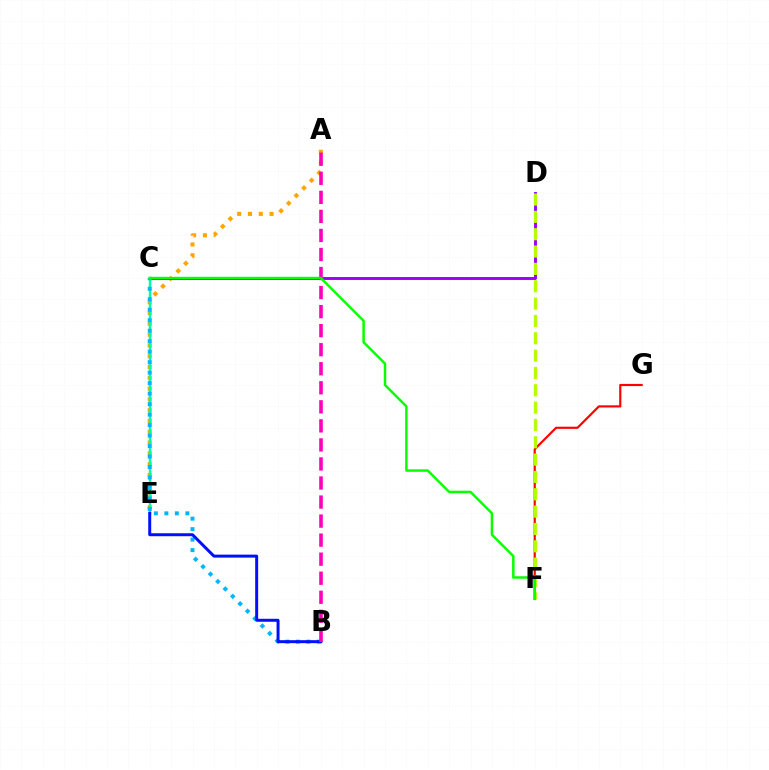{('F', 'G'): [{'color': '#ff0000', 'line_style': 'solid', 'thickness': 1.56}], ('A', 'E'): [{'color': '#ffa500', 'line_style': 'dotted', 'thickness': 2.93}], ('C', 'D'): [{'color': '#9b00ff', 'line_style': 'solid', 'thickness': 2.09}], ('C', 'E'): [{'color': '#00ff9d', 'line_style': 'solid', 'thickness': 1.78}], ('B', 'C'): [{'color': '#00b5ff', 'line_style': 'dotted', 'thickness': 2.85}], ('B', 'E'): [{'color': '#0010ff', 'line_style': 'solid', 'thickness': 2.14}], ('A', 'B'): [{'color': '#ff00bd', 'line_style': 'dashed', 'thickness': 2.59}], ('D', 'F'): [{'color': '#b3ff00', 'line_style': 'dashed', 'thickness': 2.36}], ('C', 'F'): [{'color': '#08ff00', 'line_style': 'solid', 'thickness': 1.79}]}